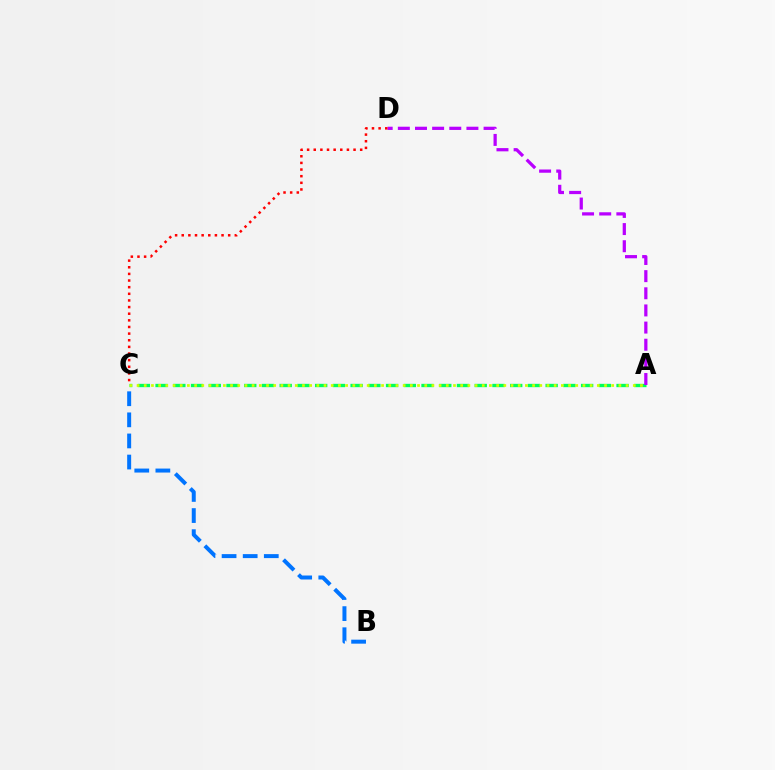{('A', 'C'): [{'color': '#00ff5c', 'line_style': 'dashed', 'thickness': 2.41}, {'color': '#d1ff00', 'line_style': 'dotted', 'thickness': 1.95}], ('B', 'C'): [{'color': '#0074ff', 'line_style': 'dashed', 'thickness': 2.87}], ('A', 'D'): [{'color': '#b900ff', 'line_style': 'dashed', 'thickness': 2.33}], ('C', 'D'): [{'color': '#ff0000', 'line_style': 'dotted', 'thickness': 1.8}]}